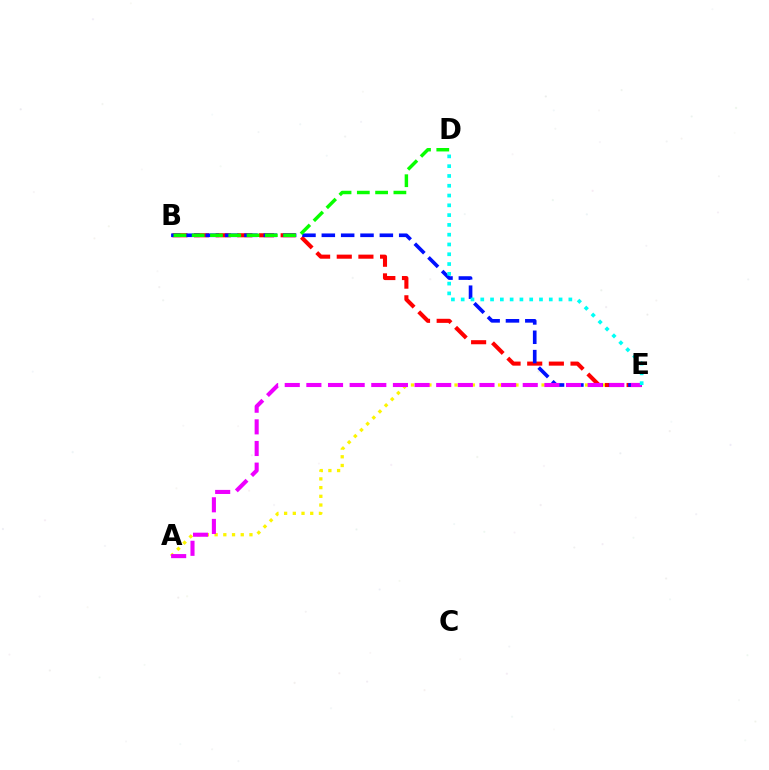{('A', 'E'): [{'color': '#fcf500', 'line_style': 'dotted', 'thickness': 2.37}, {'color': '#ee00ff', 'line_style': 'dashed', 'thickness': 2.94}], ('B', 'E'): [{'color': '#ff0000', 'line_style': 'dashed', 'thickness': 2.94}, {'color': '#0010ff', 'line_style': 'dashed', 'thickness': 2.63}], ('B', 'D'): [{'color': '#08ff00', 'line_style': 'dashed', 'thickness': 2.48}], ('D', 'E'): [{'color': '#00fff6', 'line_style': 'dotted', 'thickness': 2.66}]}